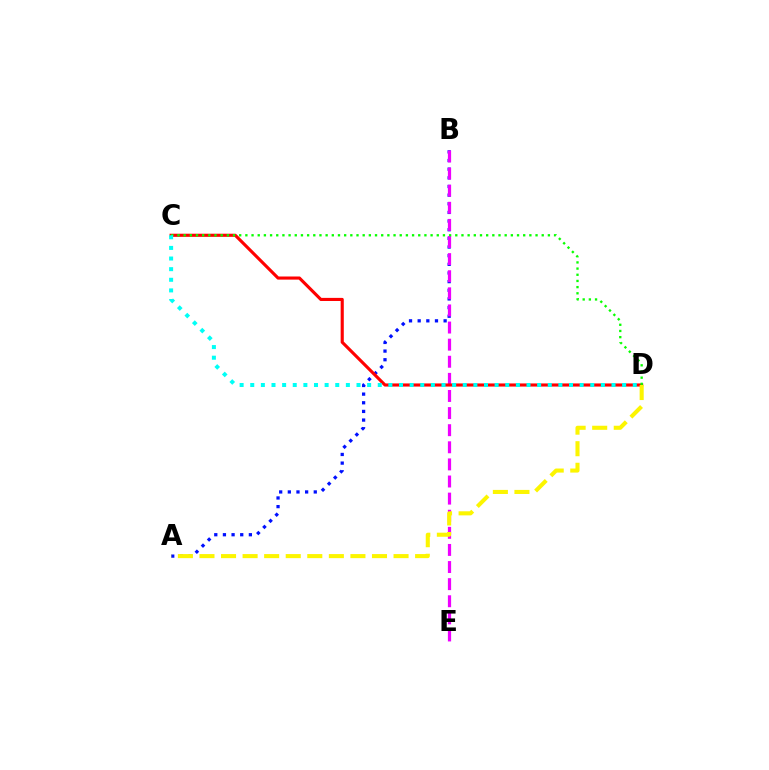{('A', 'B'): [{'color': '#0010ff', 'line_style': 'dotted', 'thickness': 2.35}], ('B', 'E'): [{'color': '#ee00ff', 'line_style': 'dashed', 'thickness': 2.32}], ('C', 'D'): [{'color': '#ff0000', 'line_style': 'solid', 'thickness': 2.25}, {'color': '#08ff00', 'line_style': 'dotted', 'thickness': 1.68}, {'color': '#00fff6', 'line_style': 'dotted', 'thickness': 2.89}], ('A', 'D'): [{'color': '#fcf500', 'line_style': 'dashed', 'thickness': 2.93}]}